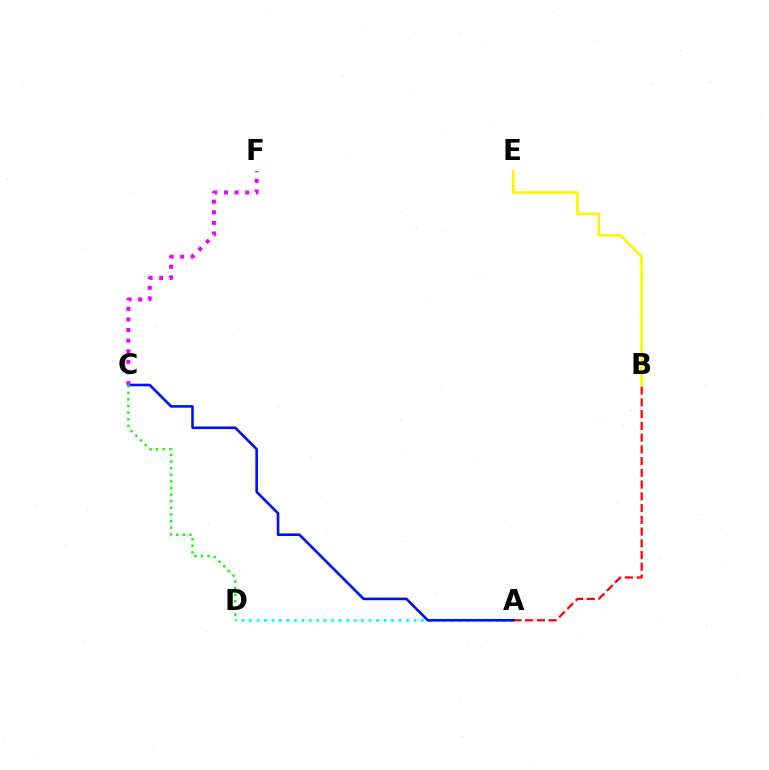{('A', 'B'): [{'color': '#ff0000', 'line_style': 'dashed', 'thickness': 1.6}], ('A', 'D'): [{'color': '#00fff6', 'line_style': 'dotted', 'thickness': 2.03}], ('A', 'C'): [{'color': '#0010ff', 'line_style': 'solid', 'thickness': 1.88}], ('B', 'E'): [{'color': '#fcf500', 'line_style': 'solid', 'thickness': 1.92}], ('C', 'D'): [{'color': '#08ff00', 'line_style': 'dotted', 'thickness': 1.79}], ('C', 'F'): [{'color': '#ee00ff', 'line_style': 'dotted', 'thickness': 2.88}]}